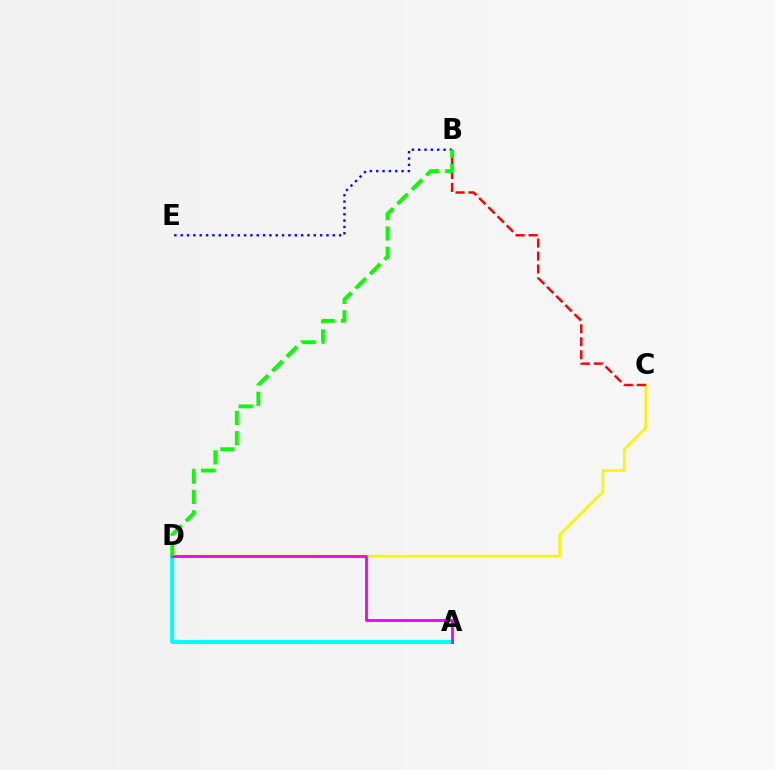{('A', 'D'): [{'color': '#00fff6', 'line_style': 'solid', 'thickness': 2.81}, {'color': '#ee00ff', 'line_style': 'solid', 'thickness': 2.02}], ('C', 'D'): [{'color': '#fcf500', 'line_style': 'solid', 'thickness': 1.92}], ('B', 'E'): [{'color': '#0010ff', 'line_style': 'dotted', 'thickness': 1.72}], ('B', 'C'): [{'color': '#ff0000', 'line_style': 'dashed', 'thickness': 1.76}], ('B', 'D'): [{'color': '#08ff00', 'line_style': 'dashed', 'thickness': 2.76}]}